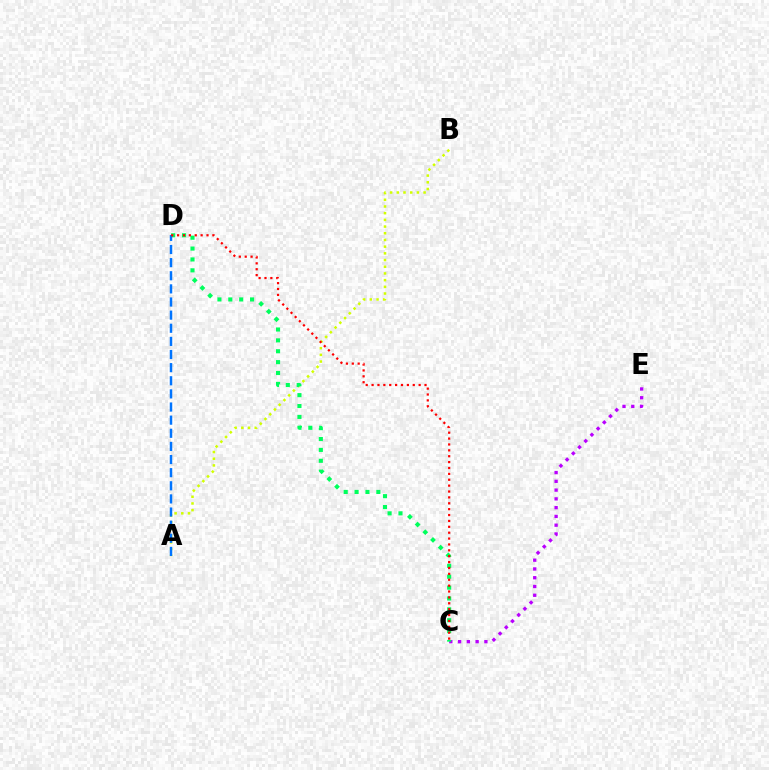{('C', 'E'): [{'color': '#b900ff', 'line_style': 'dotted', 'thickness': 2.38}], ('A', 'B'): [{'color': '#d1ff00', 'line_style': 'dotted', 'thickness': 1.82}], ('C', 'D'): [{'color': '#00ff5c', 'line_style': 'dotted', 'thickness': 2.96}, {'color': '#ff0000', 'line_style': 'dotted', 'thickness': 1.6}], ('A', 'D'): [{'color': '#0074ff', 'line_style': 'dashed', 'thickness': 1.78}]}